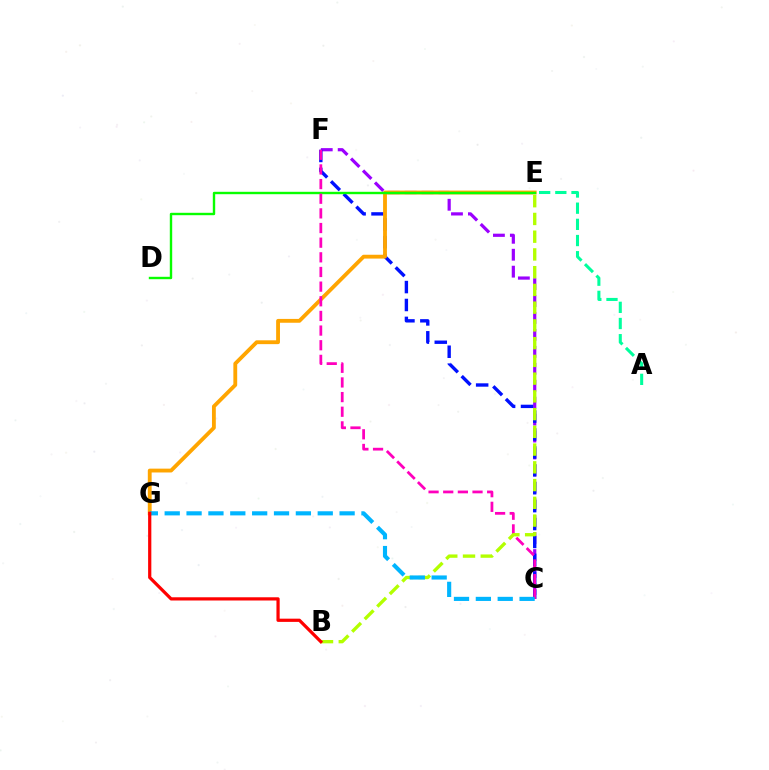{('C', 'F'): [{'color': '#9b00ff', 'line_style': 'dashed', 'thickness': 2.3}, {'color': '#0010ff', 'line_style': 'dashed', 'thickness': 2.43}, {'color': '#ff00bd', 'line_style': 'dashed', 'thickness': 1.99}], ('E', 'G'): [{'color': '#ffa500', 'line_style': 'solid', 'thickness': 2.76}], ('A', 'E'): [{'color': '#00ff9d', 'line_style': 'dashed', 'thickness': 2.2}], ('D', 'E'): [{'color': '#08ff00', 'line_style': 'solid', 'thickness': 1.73}], ('B', 'E'): [{'color': '#b3ff00', 'line_style': 'dashed', 'thickness': 2.41}], ('C', 'G'): [{'color': '#00b5ff', 'line_style': 'dashed', 'thickness': 2.97}], ('B', 'G'): [{'color': '#ff0000', 'line_style': 'solid', 'thickness': 2.32}]}